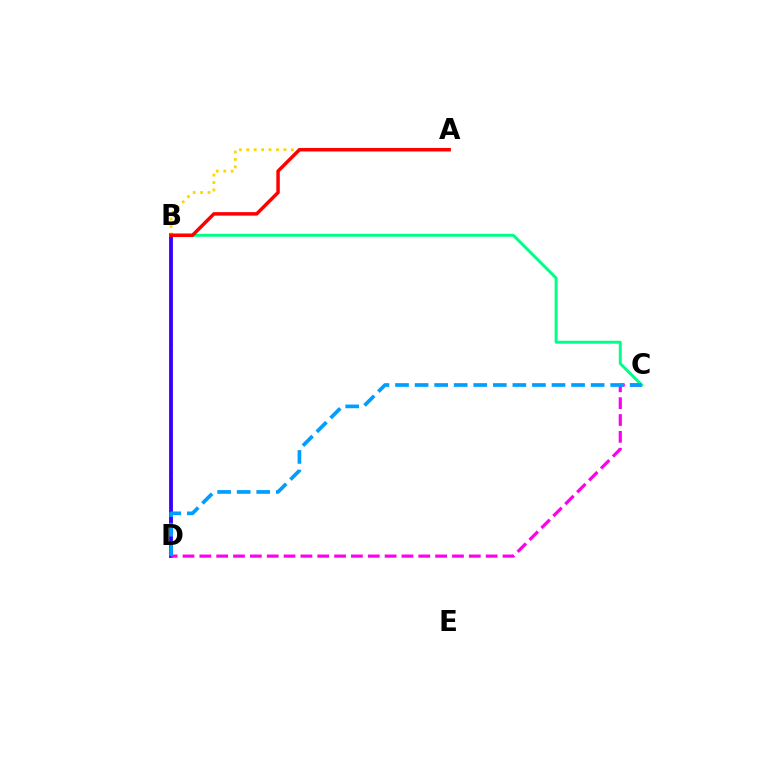{('B', 'D'): [{'color': '#4fff00', 'line_style': 'dotted', 'thickness': 1.83}, {'color': '#3700ff', 'line_style': 'solid', 'thickness': 2.75}], ('C', 'D'): [{'color': '#ff00ed', 'line_style': 'dashed', 'thickness': 2.29}, {'color': '#009eff', 'line_style': 'dashed', 'thickness': 2.66}], ('A', 'B'): [{'color': '#ffd500', 'line_style': 'dotted', 'thickness': 2.02}, {'color': '#ff0000', 'line_style': 'solid', 'thickness': 2.5}], ('B', 'C'): [{'color': '#00ff86', 'line_style': 'solid', 'thickness': 2.13}]}